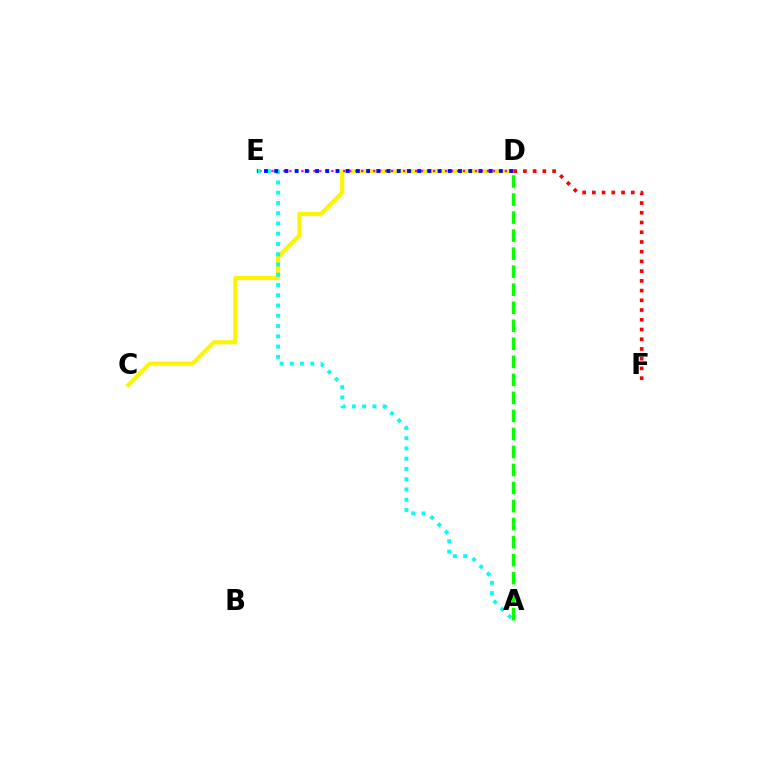{('C', 'D'): [{'color': '#fcf500', 'line_style': 'solid', 'thickness': 2.96}], ('D', 'E'): [{'color': '#ee00ff', 'line_style': 'dotted', 'thickness': 1.63}, {'color': '#0010ff', 'line_style': 'dotted', 'thickness': 2.77}], ('A', 'E'): [{'color': '#00fff6', 'line_style': 'dotted', 'thickness': 2.79}], ('A', 'D'): [{'color': '#08ff00', 'line_style': 'dashed', 'thickness': 2.45}], ('D', 'F'): [{'color': '#ff0000', 'line_style': 'dotted', 'thickness': 2.64}]}